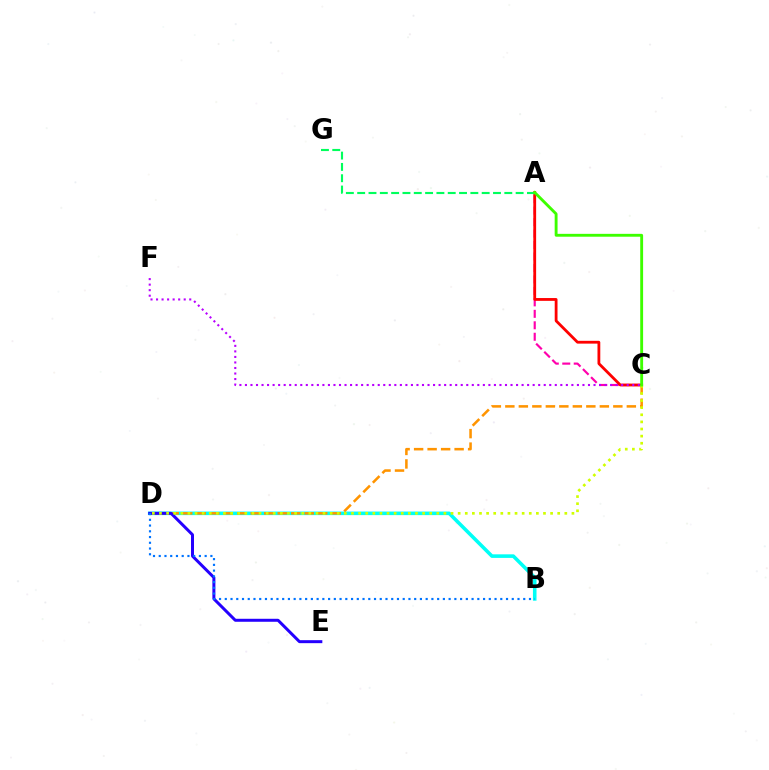{('B', 'D'): [{'color': '#00fff6', 'line_style': 'solid', 'thickness': 2.57}, {'color': '#0074ff', 'line_style': 'dotted', 'thickness': 1.56}], ('C', 'D'): [{'color': '#ff9400', 'line_style': 'dashed', 'thickness': 1.83}, {'color': '#d1ff00', 'line_style': 'dotted', 'thickness': 1.93}], ('A', 'C'): [{'color': '#ff00ac', 'line_style': 'dashed', 'thickness': 1.56}, {'color': '#ff0000', 'line_style': 'solid', 'thickness': 2.02}, {'color': '#3dff00', 'line_style': 'solid', 'thickness': 2.07}], ('A', 'G'): [{'color': '#00ff5c', 'line_style': 'dashed', 'thickness': 1.54}], ('C', 'F'): [{'color': '#b900ff', 'line_style': 'dotted', 'thickness': 1.5}], ('D', 'E'): [{'color': '#2500ff', 'line_style': 'solid', 'thickness': 2.15}]}